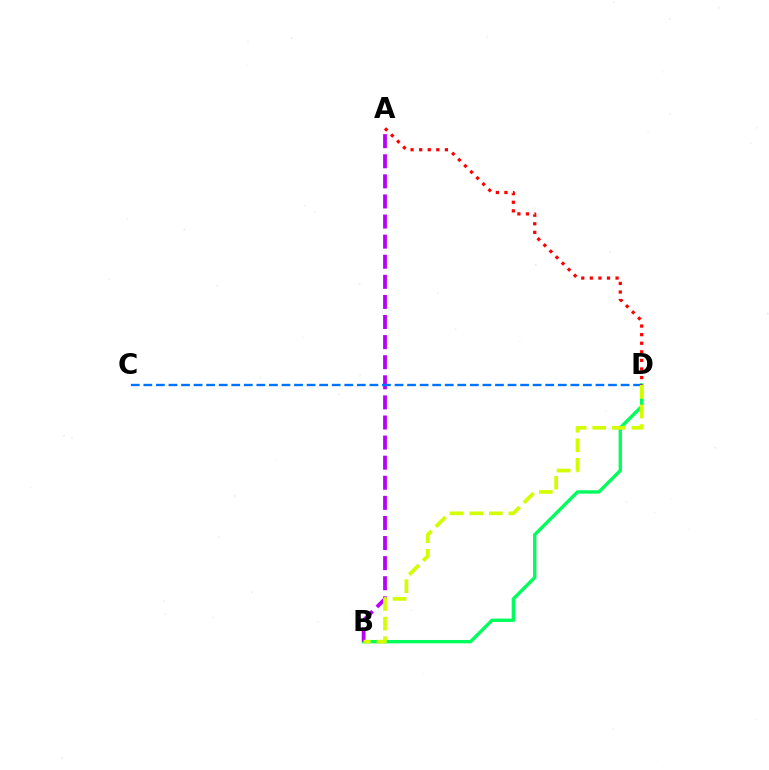{('B', 'D'): [{'color': '#00ff5c', 'line_style': 'solid', 'thickness': 2.42}, {'color': '#d1ff00', 'line_style': 'dashed', 'thickness': 2.66}], ('A', 'B'): [{'color': '#b900ff', 'line_style': 'dashed', 'thickness': 2.73}], ('C', 'D'): [{'color': '#0074ff', 'line_style': 'dashed', 'thickness': 1.71}], ('A', 'D'): [{'color': '#ff0000', 'line_style': 'dotted', 'thickness': 2.33}]}